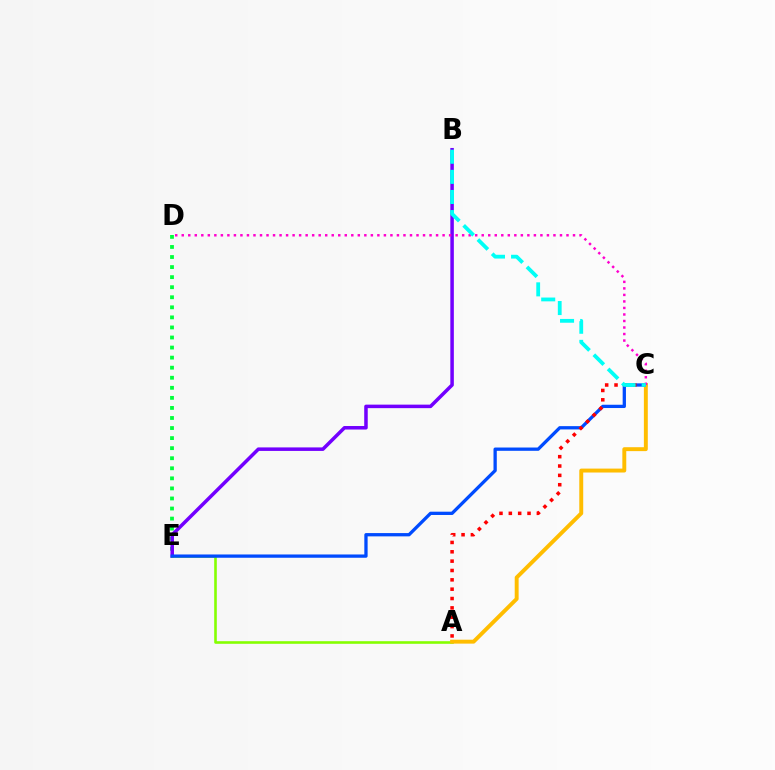{('D', 'E'): [{'color': '#00ff39', 'line_style': 'dotted', 'thickness': 2.73}], ('B', 'E'): [{'color': '#7200ff', 'line_style': 'solid', 'thickness': 2.53}], ('A', 'E'): [{'color': '#84ff00', 'line_style': 'solid', 'thickness': 1.87}], ('C', 'E'): [{'color': '#004bff', 'line_style': 'solid', 'thickness': 2.37}], ('A', 'C'): [{'color': '#ffbd00', 'line_style': 'solid', 'thickness': 2.82}, {'color': '#ff0000', 'line_style': 'dotted', 'thickness': 2.54}], ('C', 'D'): [{'color': '#ff00cf', 'line_style': 'dotted', 'thickness': 1.77}], ('B', 'C'): [{'color': '#00fff6', 'line_style': 'dashed', 'thickness': 2.73}]}